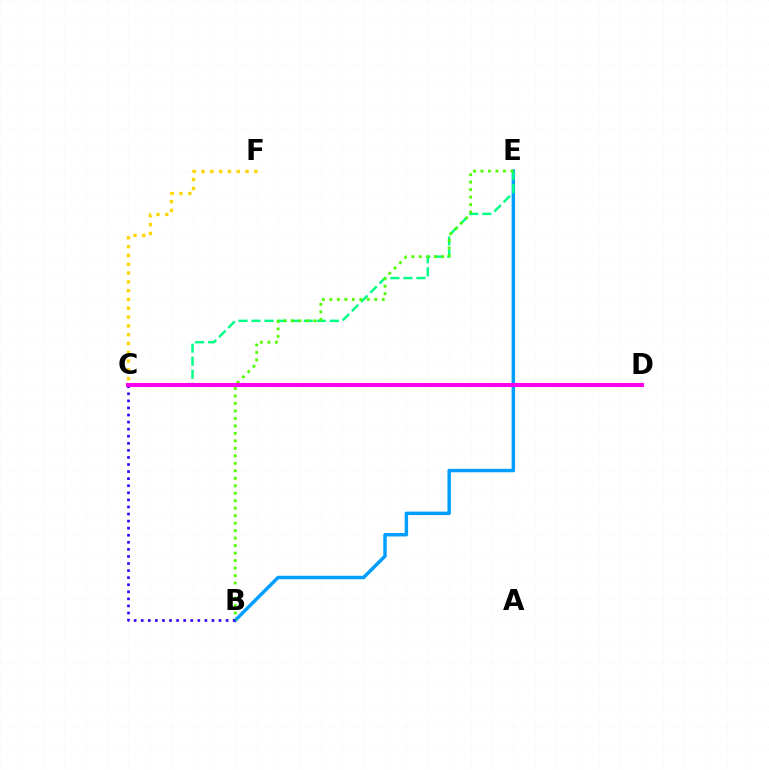{('B', 'E'): [{'color': '#009eff', 'line_style': 'solid', 'thickness': 2.49}, {'color': '#4fff00', 'line_style': 'dotted', 'thickness': 2.03}], ('C', 'E'): [{'color': '#00ff86', 'line_style': 'dashed', 'thickness': 1.77}], ('B', 'C'): [{'color': '#3700ff', 'line_style': 'dotted', 'thickness': 1.92}], ('C', 'F'): [{'color': '#ffd500', 'line_style': 'dotted', 'thickness': 2.39}], ('C', 'D'): [{'color': '#ff0000', 'line_style': 'dotted', 'thickness': 2.92}, {'color': '#ff00ed', 'line_style': 'solid', 'thickness': 2.93}]}